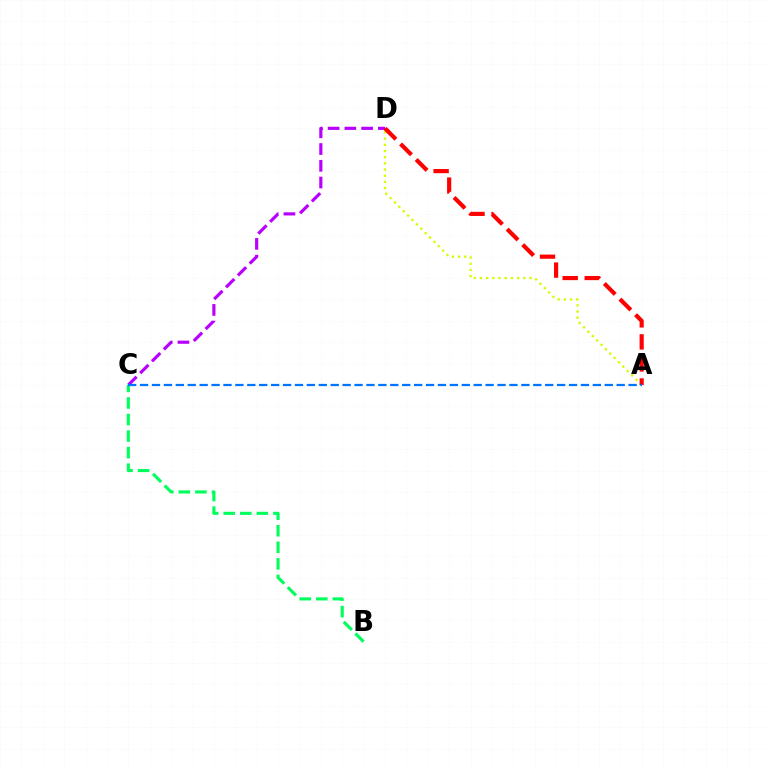{('B', 'C'): [{'color': '#00ff5c', 'line_style': 'dashed', 'thickness': 2.25}], ('C', 'D'): [{'color': '#b900ff', 'line_style': 'dashed', 'thickness': 2.27}], ('A', 'D'): [{'color': '#d1ff00', 'line_style': 'dotted', 'thickness': 1.68}, {'color': '#ff0000', 'line_style': 'dashed', 'thickness': 3.0}], ('A', 'C'): [{'color': '#0074ff', 'line_style': 'dashed', 'thickness': 1.62}]}